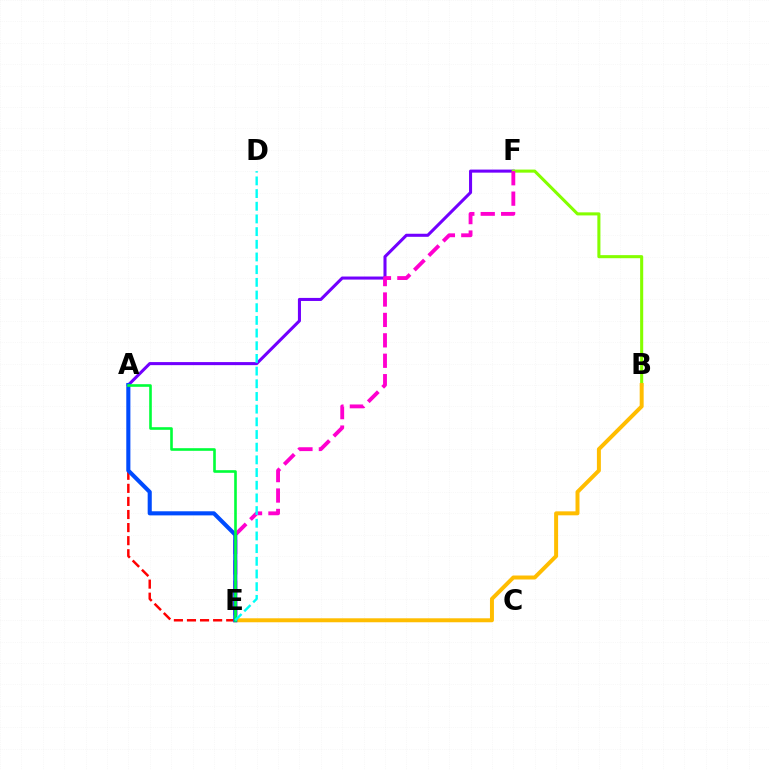{('A', 'F'): [{'color': '#7200ff', 'line_style': 'solid', 'thickness': 2.2}], ('A', 'E'): [{'color': '#ff0000', 'line_style': 'dashed', 'thickness': 1.78}, {'color': '#004bff', 'line_style': 'solid', 'thickness': 2.95}, {'color': '#00ff39', 'line_style': 'solid', 'thickness': 1.89}], ('B', 'F'): [{'color': '#84ff00', 'line_style': 'solid', 'thickness': 2.21}], ('B', 'E'): [{'color': '#ffbd00', 'line_style': 'solid', 'thickness': 2.86}], ('E', 'F'): [{'color': '#ff00cf', 'line_style': 'dashed', 'thickness': 2.77}], ('D', 'E'): [{'color': '#00fff6', 'line_style': 'dashed', 'thickness': 1.72}]}